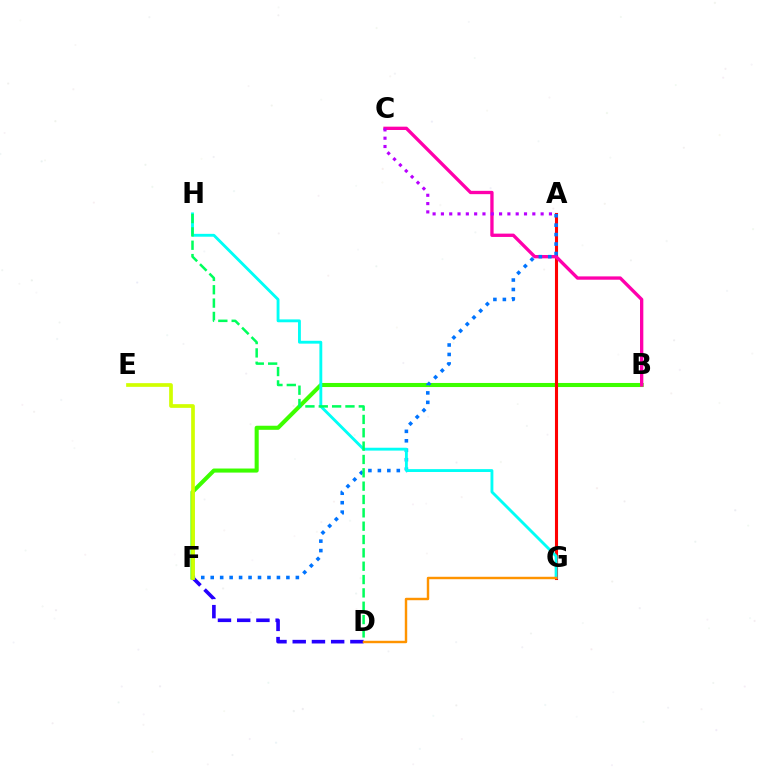{('D', 'F'): [{'color': '#2500ff', 'line_style': 'dashed', 'thickness': 2.61}], ('B', 'F'): [{'color': '#3dff00', 'line_style': 'solid', 'thickness': 2.93}], ('A', 'G'): [{'color': '#ff0000', 'line_style': 'solid', 'thickness': 2.22}], ('B', 'C'): [{'color': '#ff00ac', 'line_style': 'solid', 'thickness': 2.39}], ('A', 'F'): [{'color': '#0074ff', 'line_style': 'dotted', 'thickness': 2.57}], ('E', 'F'): [{'color': '#d1ff00', 'line_style': 'solid', 'thickness': 2.66}], ('G', 'H'): [{'color': '#00fff6', 'line_style': 'solid', 'thickness': 2.06}], ('A', 'C'): [{'color': '#b900ff', 'line_style': 'dotted', 'thickness': 2.26}], ('D', 'H'): [{'color': '#00ff5c', 'line_style': 'dashed', 'thickness': 1.81}], ('D', 'G'): [{'color': '#ff9400', 'line_style': 'solid', 'thickness': 1.75}]}